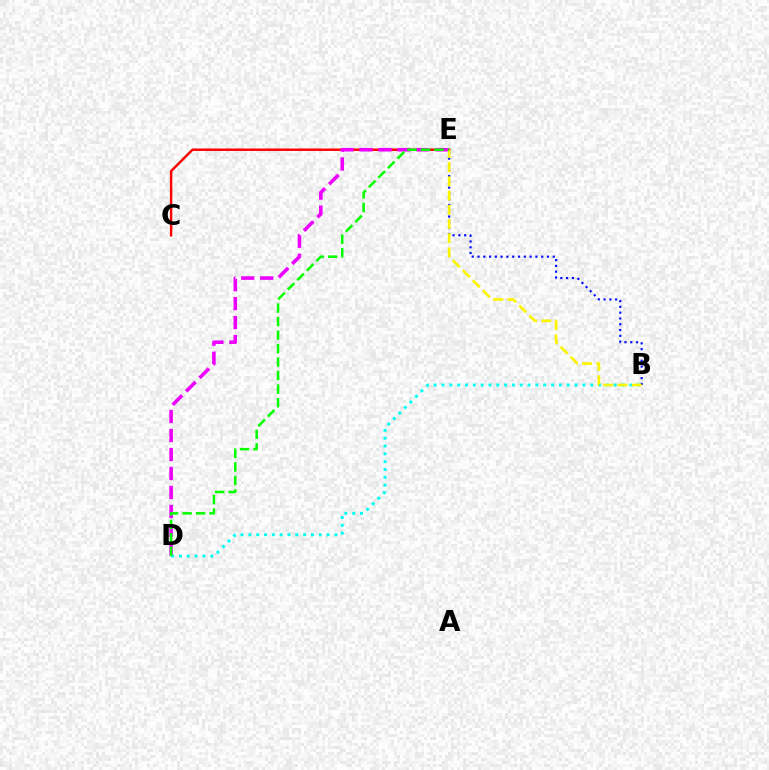{('C', 'E'): [{'color': '#ff0000', 'line_style': 'solid', 'thickness': 1.76}], ('D', 'E'): [{'color': '#ee00ff', 'line_style': 'dashed', 'thickness': 2.58}, {'color': '#08ff00', 'line_style': 'dashed', 'thickness': 1.84}], ('B', 'D'): [{'color': '#00fff6', 'line_style': 'dotted', 'thickness': 2.13}], ('B', 'E'): [{'color': '#0010ff', 'line_style': 'dotted', 'thickness': 1.57}, {'color': '#fcf500', 'line_style': 'dashed', 'thickness': 1.93}]}